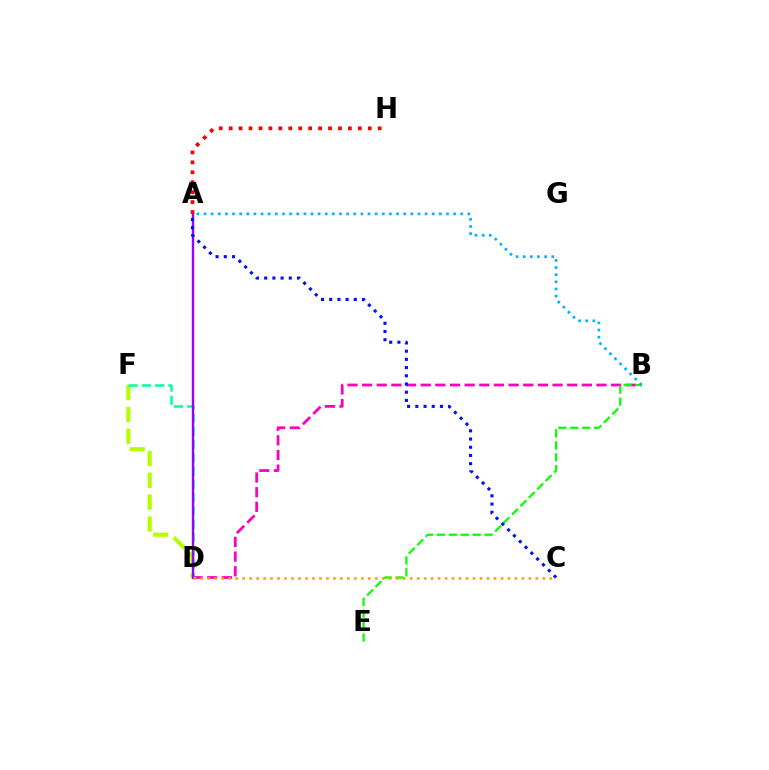{('D', 'F'): [{'color': '#b3ff00', 'line_style': 'dashed', 'thickness': 2.96}, {'color': '#00ff9d', 'line_style': 'dashed', 'thickness': 1.8}], ('B', 'D'): [{'color': '#ff00bd', 'line_style': 'dashed', 'thickness': 1.99}], ('A', 'D'): [{'color': '#9b00ff', 'line_style': 'solid', 'thickness': 1.73}], ('A', 'H'): [{'color': '#ff0000', 'line_style': 'dotted', 'thickness': 2.7}], ('B', 'E'): [{'color': '#08ff00', 'line_style': 'dashed', 'thickness': 1.62}], ('C', 'D'): [{'color': '#ffa500', 'line_style': 'dotted', 'thickness': 1.9}], ('A', 'B'): [{'color': '#00b5ff', 'line_style': 'dotted', 'thickness': 1.94}], ('A', 'C'): [{'color': '#0010ff', 'line_style': 'dotted', 'thickness': 2.23}]}